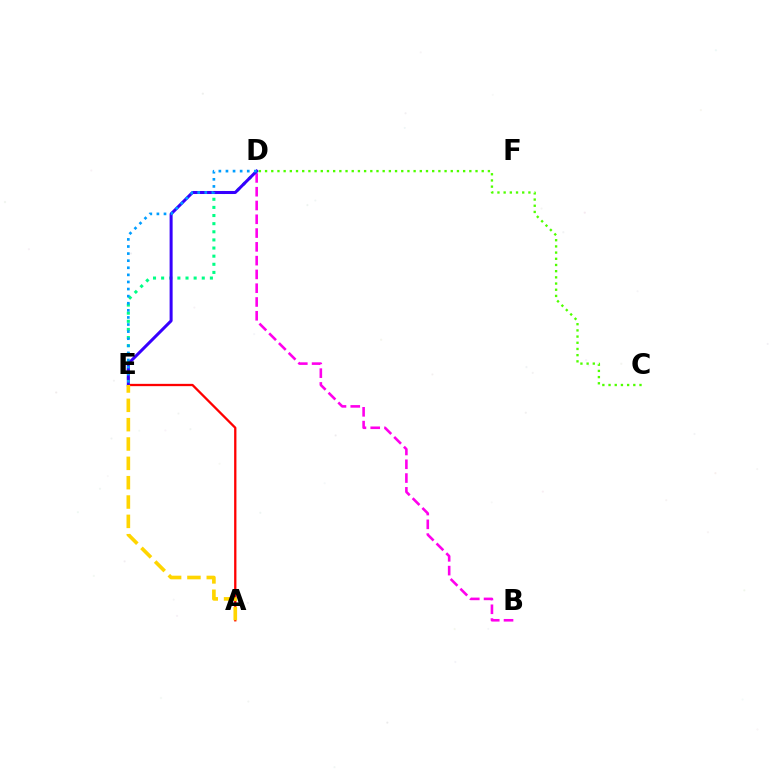{('B', 'D'): [{'color': '#ff00ed', 'line_style': 'dashed', 'thickness': 1.87}], ('A', 'E'): [{'color': '#ff0000', 'line_style': 'solid', 'thickness': 1.65}, {'color': '#ffd500', 'line_style': 'dashed', 'thickness': 2.63}], ('D', 'E'): [{'color': '#00ff86', 'line_style': 'dotted', 'thickness': 2.21}, {'color': '#3700ff', 'line_style': 'solid', 'thickness': 2.17}, {'color': '#009eff', 'line_style': 'dotted', 'thickness': 1.93}], ('C', 'D'): [{'color': '#4fff00', 'line_style': 'dotted', 'thickness': 1.68}]}